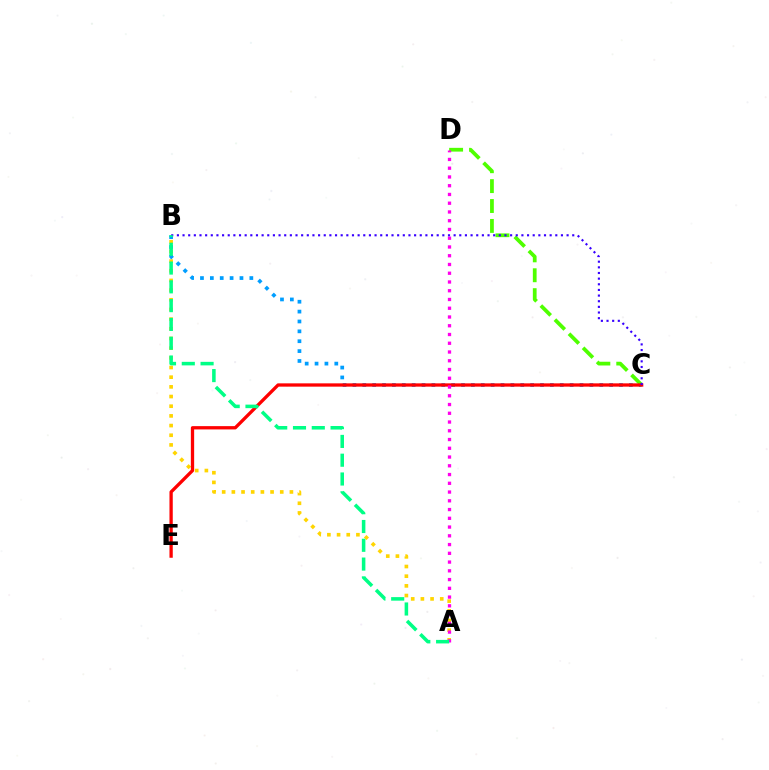{('A', 'B'): [{'color': '#ffd500', 'line_style': 'dotted', 'thickness': 2.63}, {'color': '#00ff86', 'line_style': 'dashed', 'thickness': 2.55}], ('B', 'C'): [{'color': '#009eff', 'line_style': 'dotted', 'thickness': 2.68}, {'color': '#3700ff', 'line_style': 'dotted', 'thickness': 1.53}], ('C', 'D'): [{'color': '#4fff00', 'line_style': 'dashed', 'thickness': 2.7}], ('C', 'E'): [{'color': '#ff0000', 'line_style': 'solid', 'thickness': 2.37}], ('A', 'D'): [{'color': '#ff00ed', 'line_style': 'dotted', 'thickness': 2.38}]}